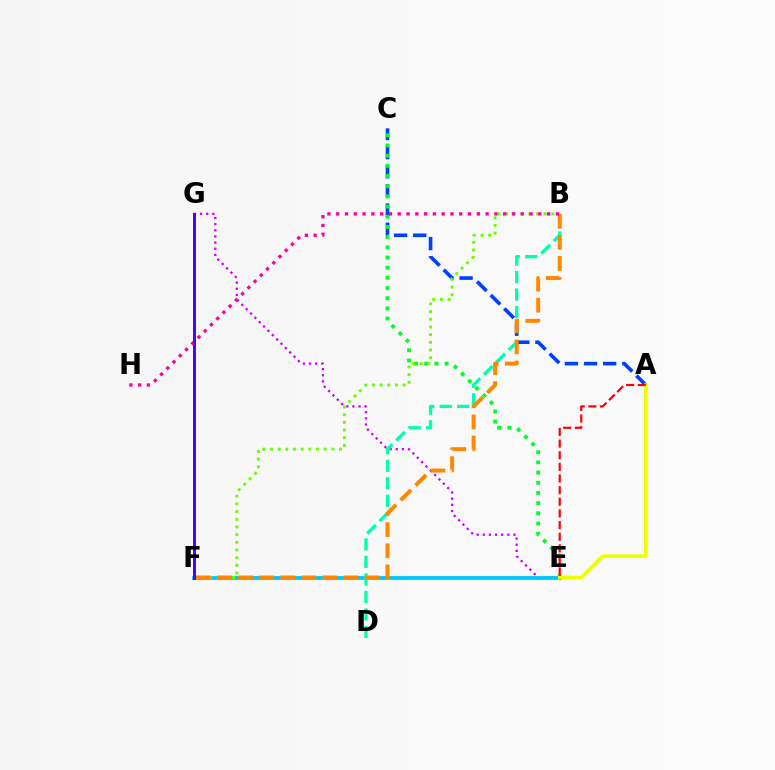{('E', 'G'): [{'color': '#d600ff', 'line_style': 'dotted', 'thickness': 1.67}], ('E', 'F'): [{'color': '#00c7ff', 'line_style': 'solid', 'thickness': 2.76}], ('B', 'D'): [{'color': '#00ffaf', 'line_style': 'dashed', 'thickness': 2.38}], ('A', 'C'): [{'color': '#003fff', 'line_style': 'dashed', 'thickness': 2.6}], ('C', 'E'): [{'color': '#00ff27', 'line_style': 'dotted', 'thickness': 2.77}], ('B', 'F'): [{'color': '#66ff00', 'line_style': 'dotted', 'thickness': 2.09}, {'color': '#ff8800', 'line_style': 'dashed', 'thickness': 2.87}], ('B', 'H'): [{'color': '#ff00a0', 'line_style': 'dotted', 'thickness': 2.39}], ('A', 'E'): [{'color': '#eeff00', 'line_style': 'solid', 'thickness': 2.58}, {'color': '#ff0000', 'line_style': 'dashed', 'thickness': 1.58}], ('F', 'G'): [{'color': '#4f00ff', 'line_style': 'solid', 'thickness': 2.15}]}